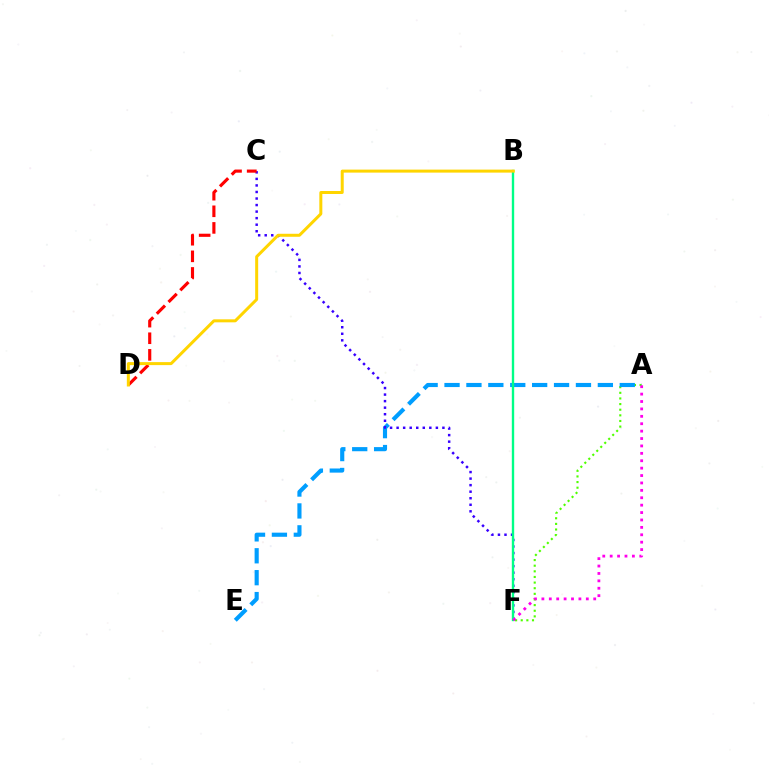{('A', 'F'): [{'color': '#4fff00', 'line_style': 'dotted', 'thickness': 1.53}, {'color': '#ff00ed', 'line_style': 'dotted', 'thickness': 2.01}], ('A', 'E'): [{'color': '#009eff', 'line_style': 'dashed', 'thickness': 2.98}], ('C', 'F'): [{'color': '#3700ff', 'line_style': 'dotted', 'thickness': 1.78}], ('C', 'D'): [{'color': '#ff0000', 'line_style': 'dashed', 'thickness': 2.26}], ('B', 'F'): [{'color': '#00ff86', 'line_style': 'solid', 'thickness': 1.7}], ('B', 'D'): [{'color': '#ffd500', 'line_style': 'solid', 'thickness': 2.16}]}